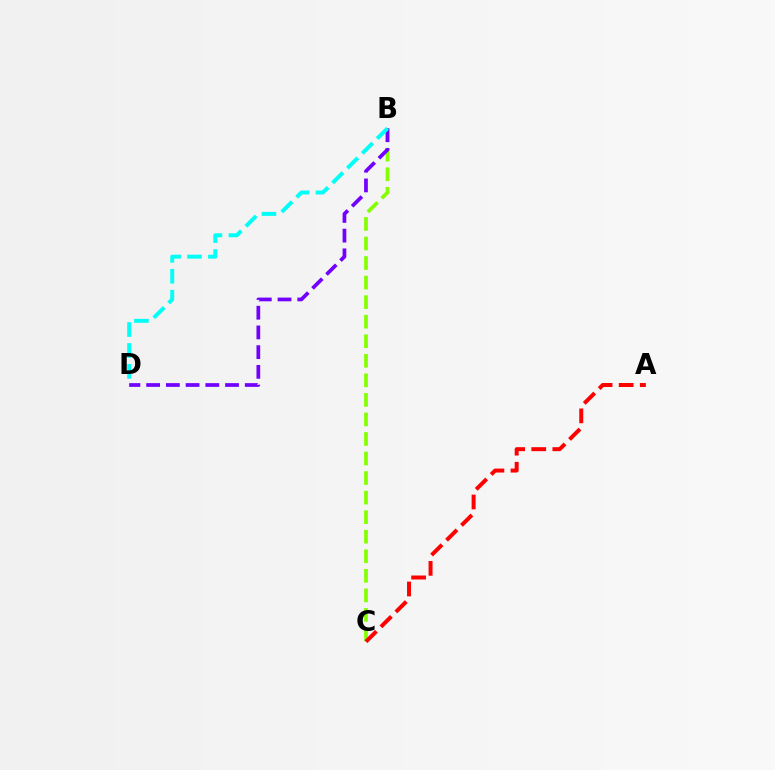{('B', 'C'): [{'color': '#84ff00', 'line_style': 'dashed', 'thickness': 2.66}], ('A', 'C'): [{'color': '#ff0000', 'line_style': 'dashed', 'thickness': 2.86}], ('B', 'D'): [{'color': '#7200ff', 'line_style': 'dashed', 'thickness': 2.68}, {'color': '#00fff6', 'line_style': 'dashed', 'thickness': 2.84}]}